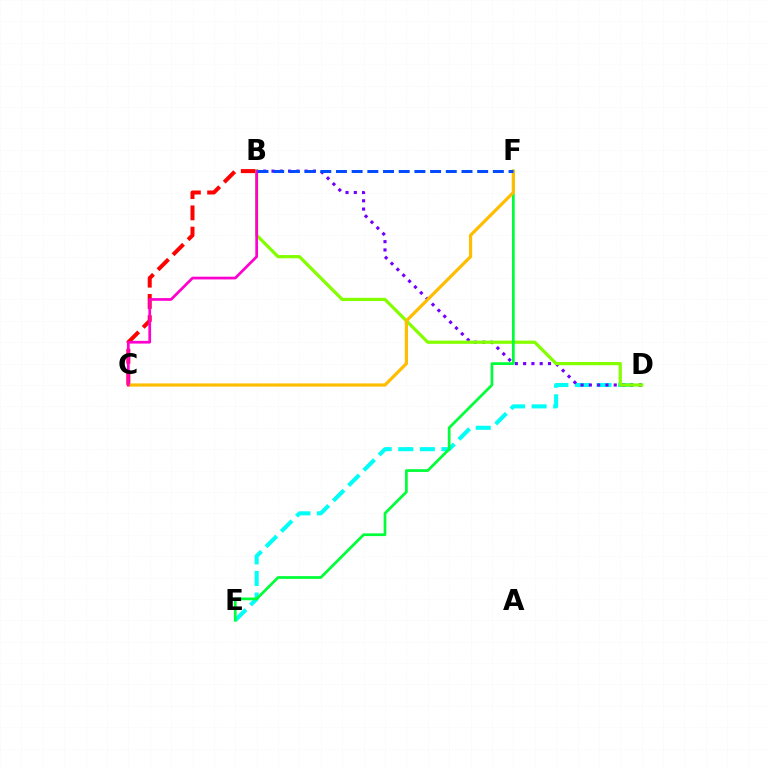{('D', 'E'): [{'color': '#00fff6', 'line_style': 'dashed', 'thickness': 2.93}], ('B', 'C'): [{'color': '#ff0000', 'line_style': 'dashed', 'thickness': 2.89}, {'color': '#ff00cf', 'line_style': 'solid', 'thickness': 1.96}], ('B', 'D'): [{'color': '#7200ff', 'line_style': 'dotted', 'thickness': 2.25}, {'color': '#84ff00', 'line_style': 'solid', 'thickness': 2.33}], ('E', 'F'): [{'color': '#00ff39', 'line_style': 'solid', 'thickness': 1.96}], ('C', 'F'): [{'color': '#ffbd00', 'line_style': 'solid', 'thickness': 2.3}], ('B', 'F'): [{'color': '#004bff', 'line_style': 'dashed', 'thickness': 2.13}]}